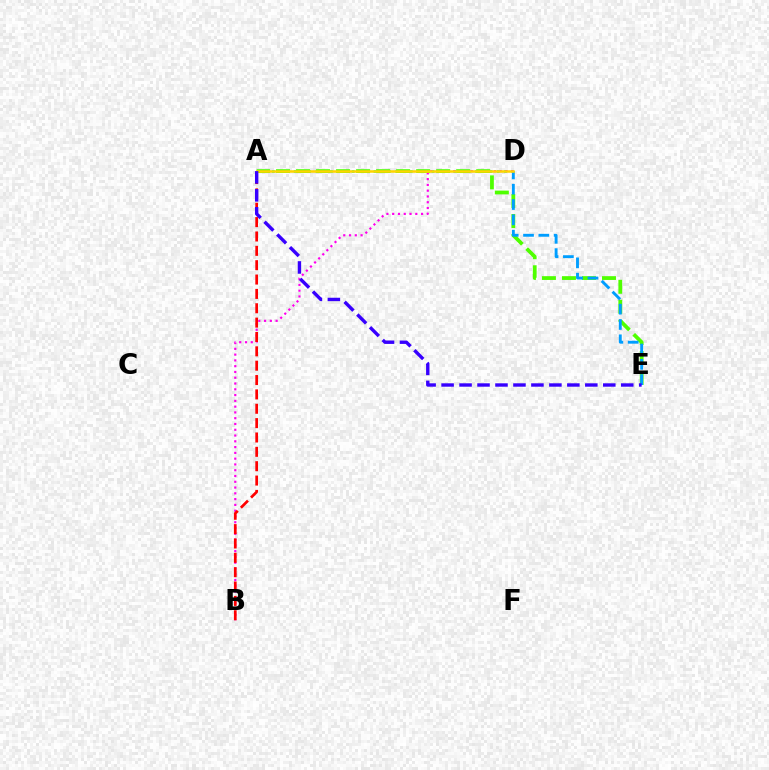{('A', 'D'): [{'color': '#00ff86', 'line_style': 'dotted', 'thickness': 1.97}, {'color': '#ffd500', 'line_style': 'solid', 'thickness': 1.82}], ('B', 'D'): [{'color': '#ff00ed', 'line_style': 'dotted', 'thickness': 1.57}], ('A', 'E'): [{'color': '#4fff00', 'line_style': 'dashed', 'thickness': 2.72}, {'color': '#3700ff', 'line_style': 'dashed', 'thickness': 2.44}], ('A', 'B'): [{'color': '#ff0000', 'line_style': 'dashed', 'thickness': 1.95}], ('D', 'E'): [{'color': '#009eff', 'line_style': 'dashed', 'thickness': 2.08}]}